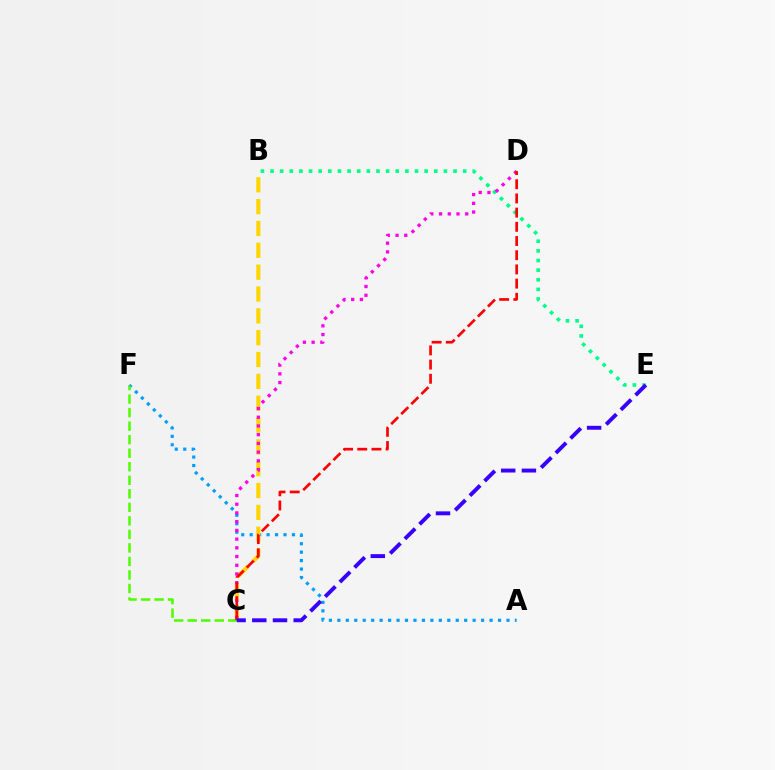{('A', 'F'): [{'color': '#009eff', 'line_style': 'dotted', 'thickness': 2.3}], ('B', 'C'): [{'color': '#ffd500', 'line_style': 'dashed', 'thickness': 2.97}], ('C', 'F'): [{'color': '#4fff00', 'line_style': 'dashed', 'thickness': 1.84}], ('B', 'E'): [{'color': '#00ff86', 'line_style': 'dotted', 'thickness': 2.62}], ('C', 'D'): [{'color': '#ff00ed', 'line_style': 'dotted', 'thickness': 2.37}, {'color': '#ff0000', 'line_style': 'dashed', 'thickness': 1.93}], ('C', 'E'): [{'color': '#3700ff', 'line_style': 'dashed', 'thickness': 2.81}]}